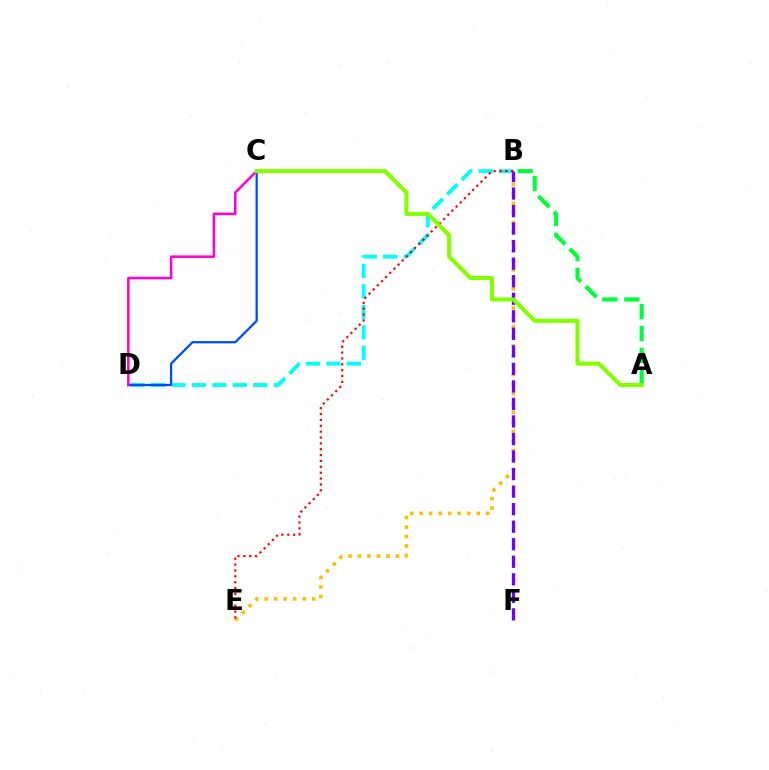{('B', 'D'): [{'color': '#00fff6', 'line_style': 'dashed', 'thickness': 2.78}], ('C', 'D'): [{'color': '#004bff', 'line_style': 'solid', 'thickness': 1.63}, {'color': '#ff00cf', 'line_style': 'solid', 'thickness': 1.82}], ('A', 'B'): [{'color': '#00ff39', 'line_style': 'dashed', 'thickness': 2.98}], ('B', 'E'): [{'color': '#ffbd00', 'line_style': 'dotted', 'thickness': 2.58}, {'color': '#ff0000', 'line_style': 'dotted', 'thickness': 1.59}], ('B', 'F'): [{'color': '#7200ff', 'line_style': 'dashed', 'thickness': 2.38}], ('A', 'C'): [{'color': '#84ff00', 'line_style': 'solid', 'thickness': 2.94}]}